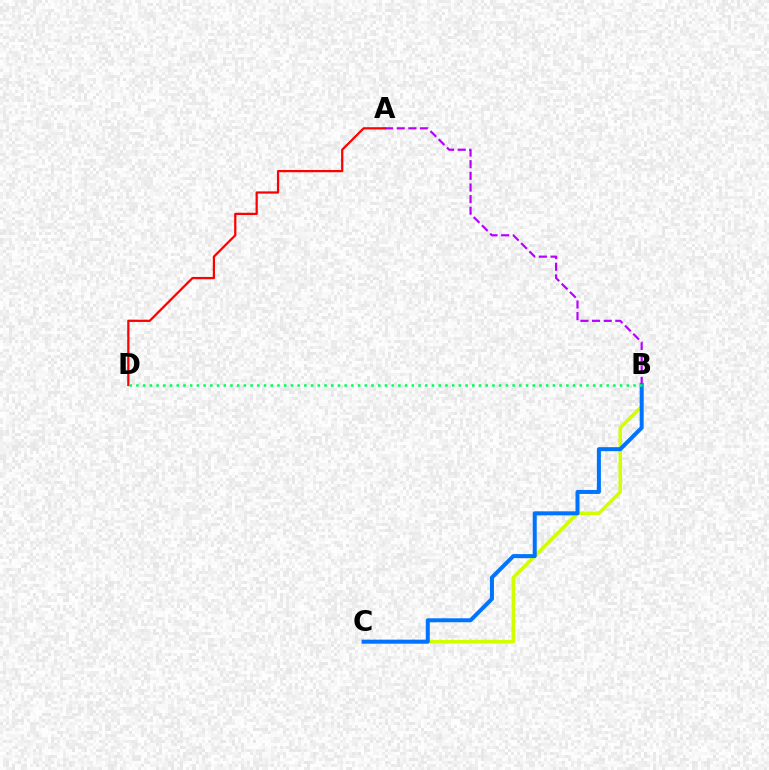{('B', 'C'): [{'color': '#d1ff00', 'line_style': 'solid', 'thickness': 2.55}, {'color': '#0074ff', 'line_style': 'solid', 'thickness': 2.88}], ('A', 'B'): [{'color': '#b900ff', 'line_style': 'dashed', 'thickness': 1.58}], ('A', 'D'): [{'color': '#ff0000', 'line_style': 'solid', 'thickness': 1.61}], ('B', 'D'): [{'color': '#00ff5c', 'line_style': 'dotted', 'thickness': 1.83}]}